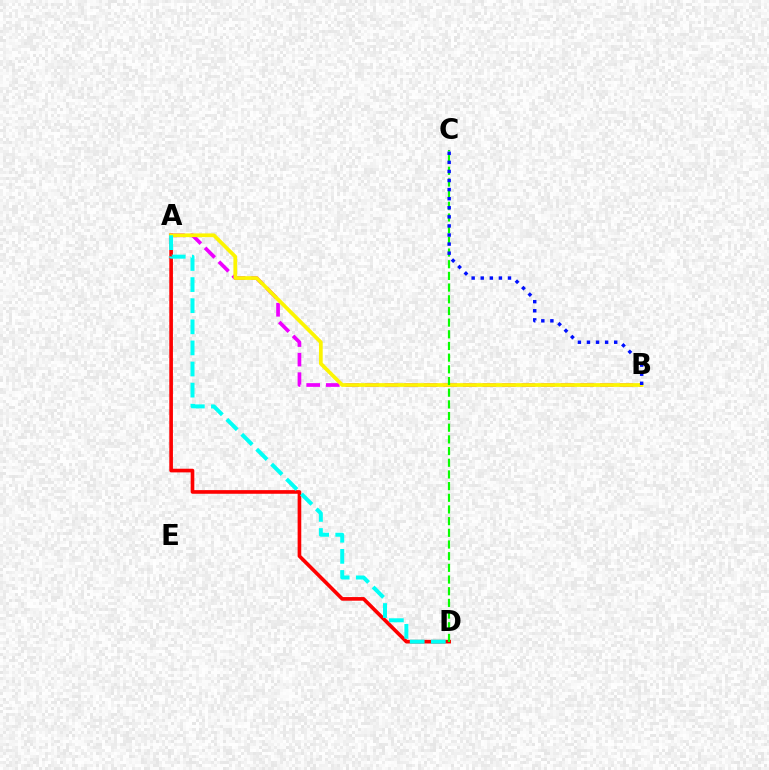{('A', 'D'): [{'color': '#ff0000', 'line_style': 'solid', 'thickness': 2.62}, {'color': '#00fff6', 'line_style': 'dashed', 'thickness': 2.87}], ('A', 'B'): [{'color': '#ee00ff', 'line_style': 'dashed', 'thickness': 2.66}, {'color': '#fcf500', 'line_style': 'solid', 'thickness': 2.69}], ('C', 'D'): [{'color': '#08ff00', 'line_style': 'dashed', 'thickness': 1.59}], ('B', 'C'): [{'color': '#0010ff', 'line_style': 'dotted', 'thickness': 2.47}]}